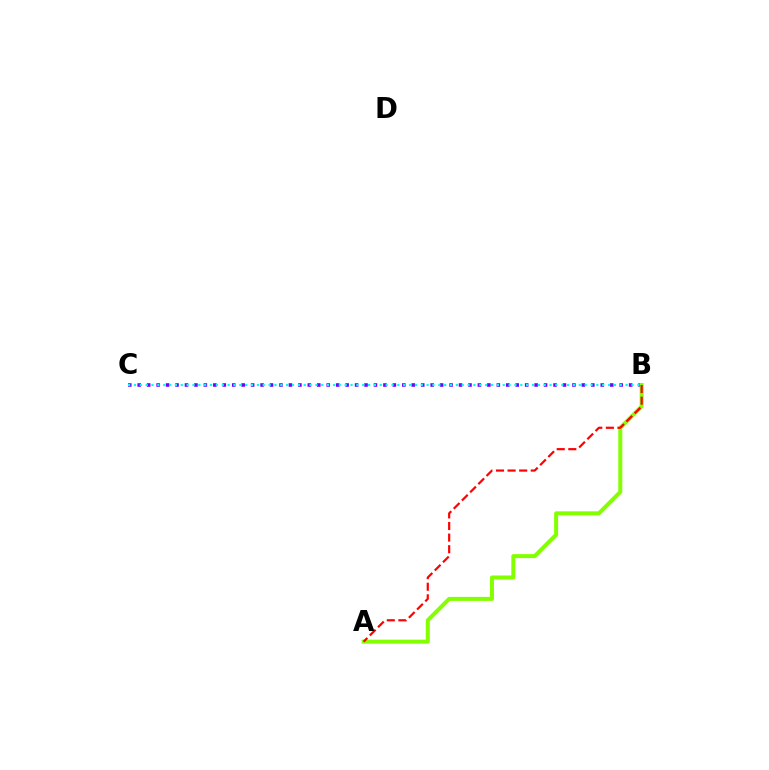{('B', 'C'): [{'color': '#7200ff', 'line_style': 'dotted', 'thickness': 2.57}, {'color': '#00fff6', 'line_style': 'dotted', 'thickness': 1.59}], ('A', 'B'): [{'color': '#84ff00', 'line_style': 'solid', 'thickness': 2.89}, {'color': '#ff0000', 'line_style': 'dashed', 'thickness': 1.58}]}